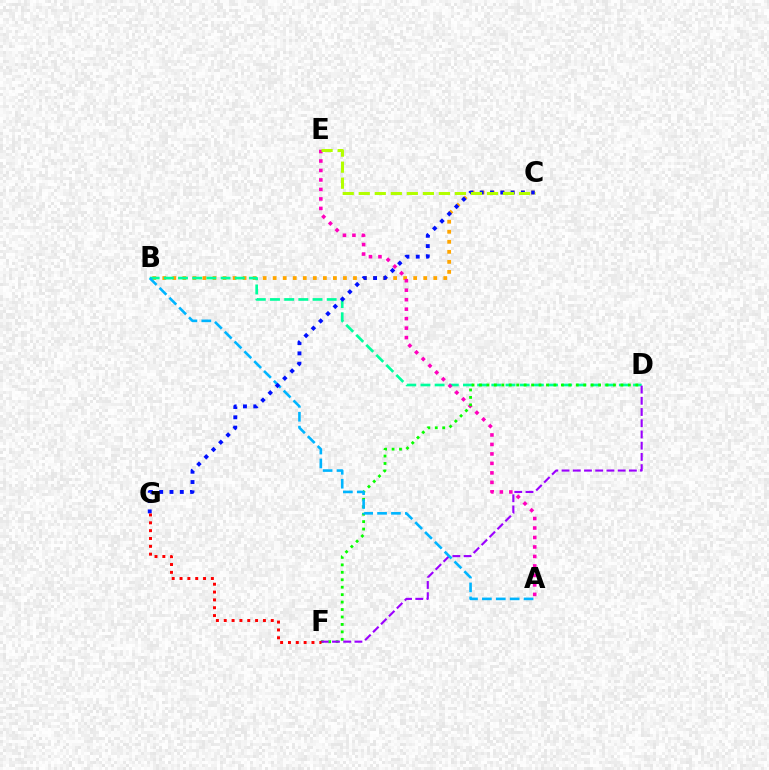{('B', 'C'): [{'color': '#ffa500', 'line_style': 'dotted', 'thickness': 2.73}], ('B', 'D'): [{'color': '#00ff9d', 'line_style': 'dashed', 'thickness': 1.93}], ('A', 'E'): [{'color': '#ff00bd', 'line_style': 'dotted', 'thickness': 2.58}], ('D', 'F'): [{'color': '#08ff00', 'line_style': 'dotted', 'thickness': 2.02}, {'color': '#9b00ff', 'line_style': 'dashed', 'thickness': 1.52}], ('A', 'B'): [{'color': '#00b5ff', 'line_style': 'dashed', 'thickness': 1.89}], ('C', 'G'): [{'color': '#0010ff', 'line_style': 'dotted', 'thickness': 2.8}], ('F', 'G'): [{'color': '#ff0000', 'line_style': 'dotted', 'thickness': 2.13}], ('C', 'E'): [{'color': '#b3ff00', 'line_style': 'dashed', 'thickness': 2.18}]}